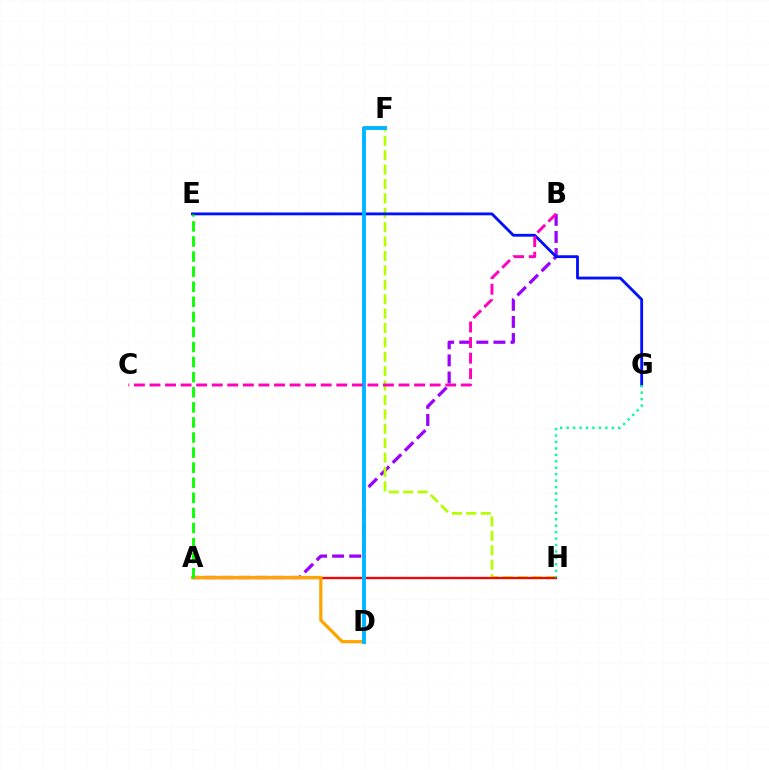{('A', 'B'): [{'color': '#9b00ff', 'line_style': 'dashed', 'thickness': 2.32}], ('F', 'H'): [{'color': '#b3ff00', 'line_style': 'dashed', 'thickness': 1.96}], ('A', 'H'): [{'color': '#ff0000', 'line_style': 'solid', 'thickness': 1.65}], ('A', 'D'): [{'color': '#ffa500', 'line_style': 'solid', 'thickness': 2.32}], ('E', 'G'): [{'color': '#0010ff', 'line_style': 'solid', 'thickness': 2.03}], ('D', 'F'): [{'color': '#00b5ff', 'line_style': 'solid', 'thickness': 2.8}], ('A', 'E'): [{'color': '#08ff00', 'line_style': 'dashed', 'thickness': 2.05}], ('G', 'H'): [{'color': '#00ff9d', 'line_style': 'dotted', 'thickness': 1.75}], ('B', 'C'): [{'color': '#ff00bd', 'line_style': 'dashed', 'thickness': 2.11}]}